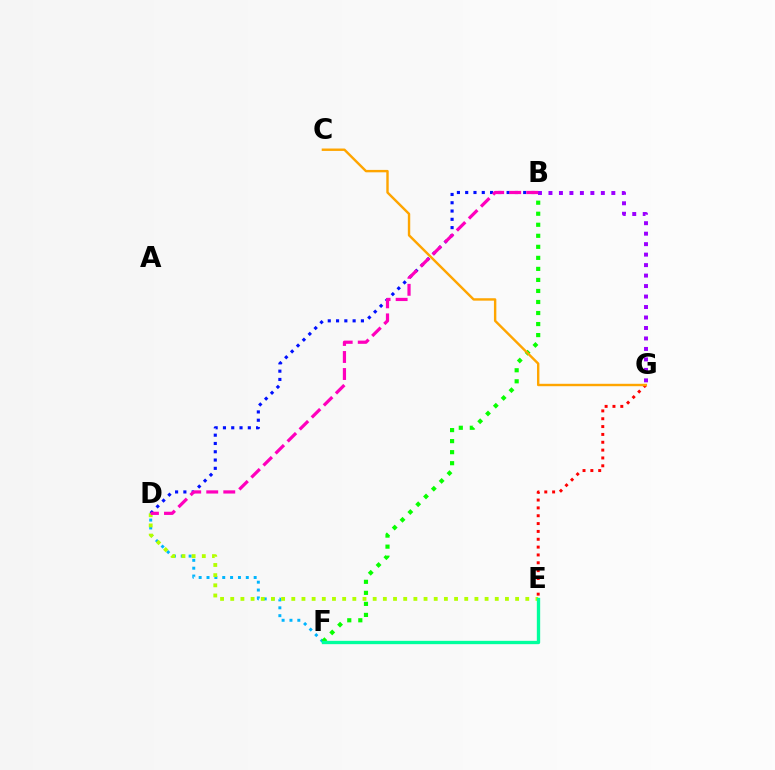{('D', 'F'): [{'color': '#00b5ff', 'line_style': 'dotted', 'thickness': 2.13}], ('D', 'E'): [{'color': '#b3ff00', 'line_style': 'dotted', 'thickness': 2.76}], ('B', 'D'): [{'color': '#0010ff', 'line_style': 'dotted', 'thickness': 2.25}, {'color': '#ff00bd', 'line_style': 'dashed', 'thickness': 2.31}], ('B', 'F'): [{'color': '#08ff00', 'line_style': 'dotted', 'thickness': 3.0}], ('B', 'G'): [{'color': '#9b00ff', 'line_style': 'dotted', 'thickness': 2.85}], ('E', 'F'): [{'color': '#00ff9d', 'line_style': 'solid', 'thickness': 2.4}], ('E', 'G'): [{'color': '#ff0000', 'line_style': 'dotted', 'thickness': 2.13}], ('C', 'G'): [{'color': '#ffa500', 'line_style': 'solid', 'thickness': 1.74}]}